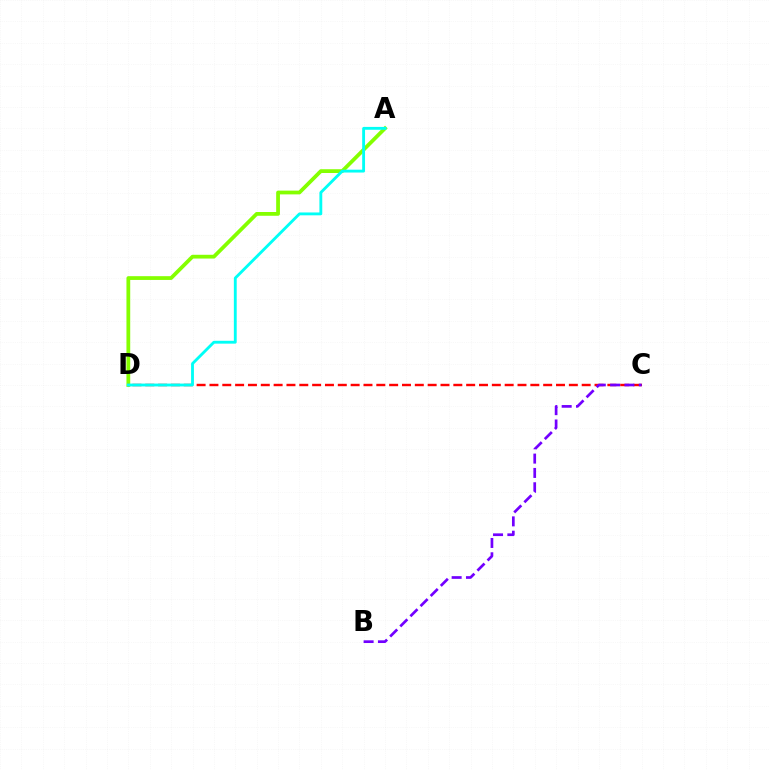{('A', 'D'): [{'color': '#84ff00', 'line_style': 'solid', 'thickness': 2.71}, {'color': '#00fff6', 'line_style': 'solid', 'thickness': 2.05}], ('C', 'D'): [{'color': '#ff0000', 'line_style': 'dashed', 'thickness': 1.74}], ('B', 'C'): [{'color': '#7200ff', 'line_style': 'dashed', 'thickness': 1.95}]}